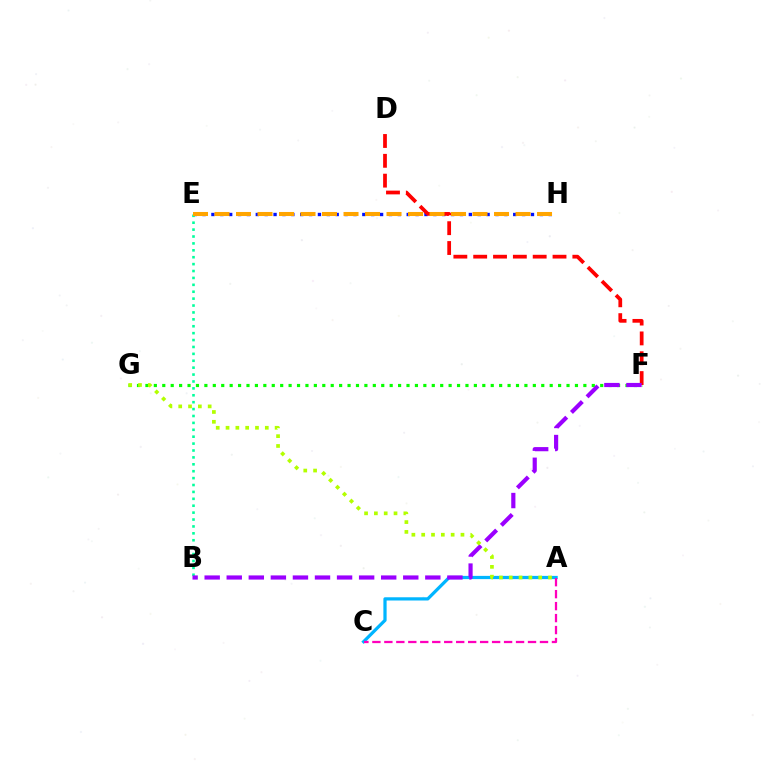{('F', 'G'): [{'color': '#08ff00', 'line_style': 'dotted', 'thickness': 2.29}], ('E', 'H'): [{'color': '#0010ff', 'line_style': 'dotted', 'thickness': 2.41}, {'color': '#ffa500', 'line_style': 'dashed', 'thickness': 2.92}], ('A', 'C'): [{'color': '#00b5ff', 'line_style': 'solid', 'thickness': 2.33}, {'color': '#ff00bd', 'line_style': 'dashed', 'thickness': 1.63}], ('B', 'E'): [{'color': '#00ff9d', 'line_style': 'dotted', 'thickness': 1.88}], ('D', 'F'): [{'color': '#ff0000', 'line_style': 'dashed', 'thickness': 2.69}], ('B', 'F'): [{'color': '#9b00ff', 'line_style': 'dashed', 'thickness': 3.0}], ('A', 'G'): [{'color': '#b3ff00', 'line_style': 'dotted', 'thickness': 2.67}]}